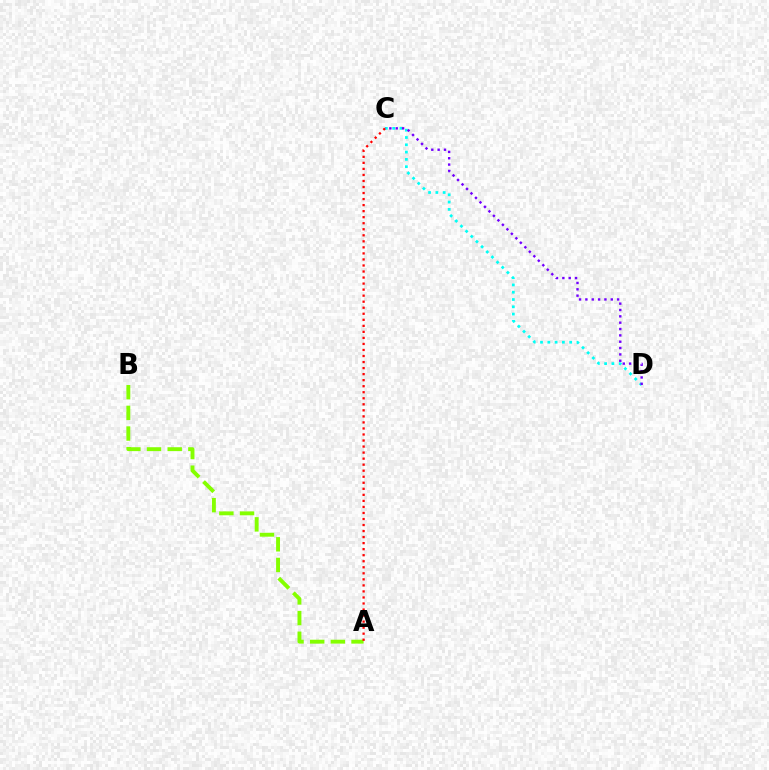{('A', 'B'): [{'color': '#84ff00', 'line_style': 'dashed', 'thickness': 2.81}], ('C', 'D'): [{'color': '#00fff6', 'line_style': 'dotted', 'thickness': 1.98}, {'color': '#7200ff', 'line_style': 'dotted', 'thickness': 1.72}], ('A', 'C'): [{'color': '#ff0000', 'line_style': 'dotted', 'thickness': 1.64}]}